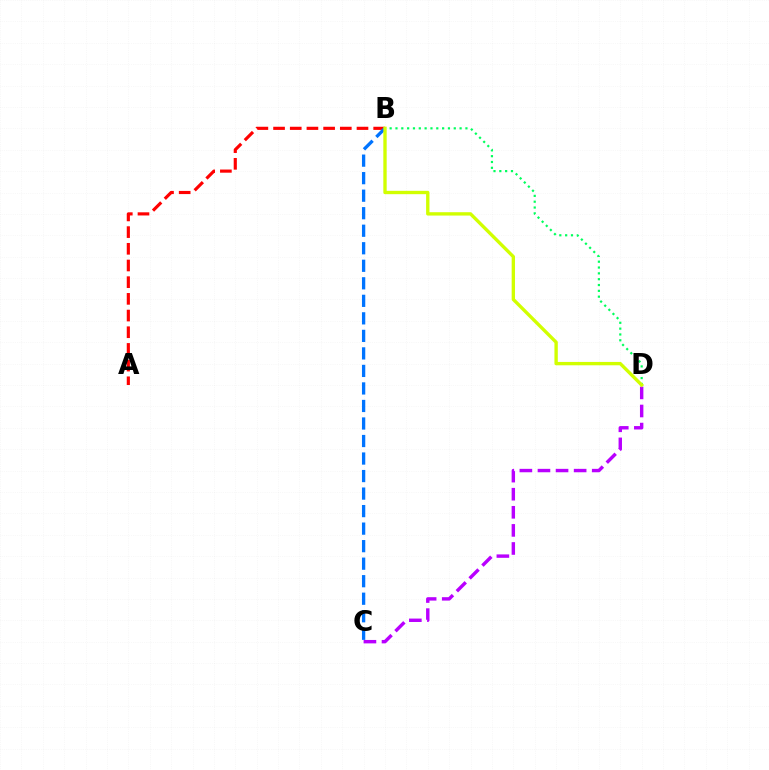{('A', 'B'): [{'color': '#ff0000', 'line_style': 'dashed', 'thickness': 2.27}], ('B', 'C'): [{'color': '#0074ff', 'line_style': 'dashed', 'thickness': 2.38}], ('C', 'D'): [{'color': '#b900ff', 'line_style': 'dashed', 'thickness': 2.46}], ('B', 'D'): [{'color': '#00ff5c', 'line_style': 'dotted', 'thickness': 1.58}, {'color': '#d1ff00', 'line_style': 'solid', 'thickness': 2.42}]}